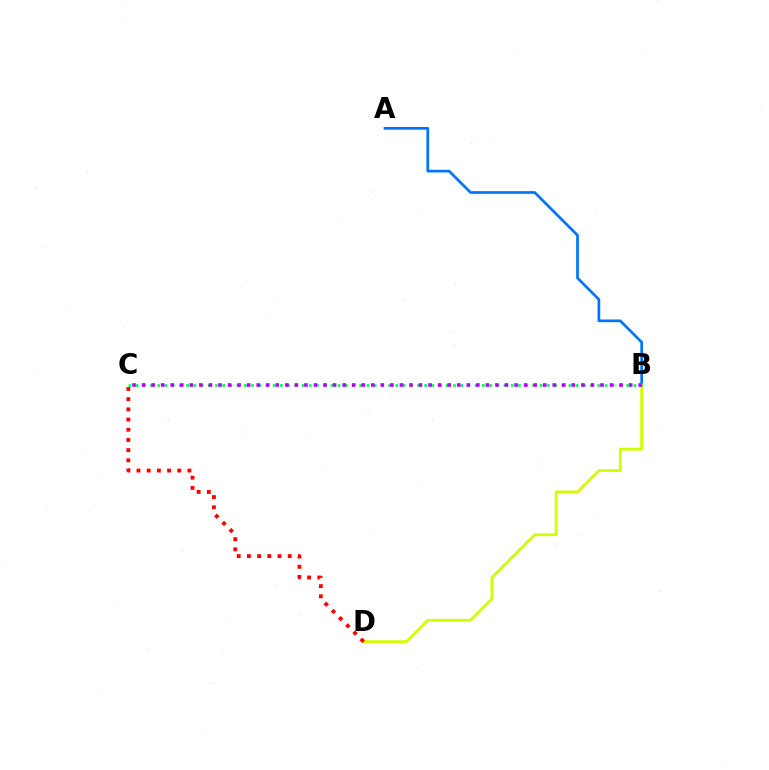{('A', 'B'): [{'color': '#0074ff', 'line_style': 'solid', 'thickness': 1.95}], ('B', 'D'): [{'color': '#d1ff00', 'line_style': 'solid', 'thickness': 2.02}], ('B', 'C'): [{'color': '#00ff5c', 'line_style': 'dotted', 'thickness': 1.96}, {'color': '#b900ff', 'line_style': 'dotted', 'thickness': 2.59}], ('C', 'D'): [{'color': '#ff0000', 'line_style': 'dotted', 'thickness': 2.77}]}